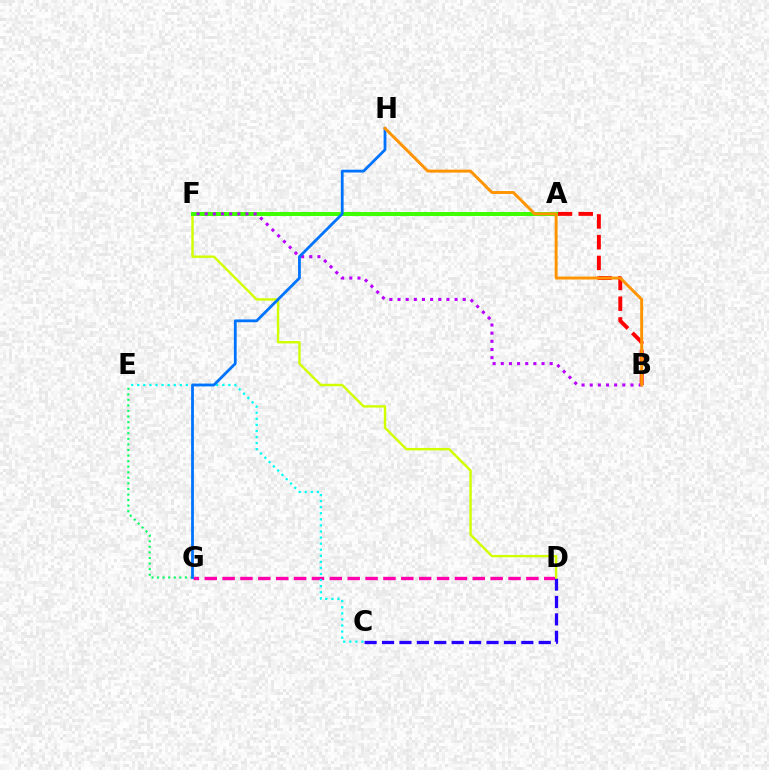{('E', 'G'): [{'color': '#00ff5c', 'line_style': 'dotted', 'thickness': 1.51}], ('D', 'G'): [{'color': '#ff00ac', 'line_style': 'dashed', 'thickness': 2.43}], ('C', 'D'): [{'color': '#2500ff', 'line_style': 'dashed', 'thickness': 2.37}], ('C', 'E'): [{'color': '#00fff6', 'line_style': 'dotted', 'thickness': 1.65}], ('A', 'B'): [{'color': '#ff0000', 'line_style': 'dashed', 'thickness': 2.82}], ('D', 'F'): [{'color': '#d1ff00', 'line_style': 'solid', 'thickness': 1.74}], ('A', 'F'): [{'color': '#3dff00', 'line_style': 'solid', 'thickness': 2.84}], ('B', 'F'): [{'color': '#b900ff', 'line_style': 'dotted', 'thickness': 2.21}], ('G', 'H'): [{'color': '#0074ff', 'line_style': 'solid', 'thickness': 2.01}], ('B', 'H'): [{'color': '#ff9400', 'line_style': 'solid', 'thickness': 2.12}]}